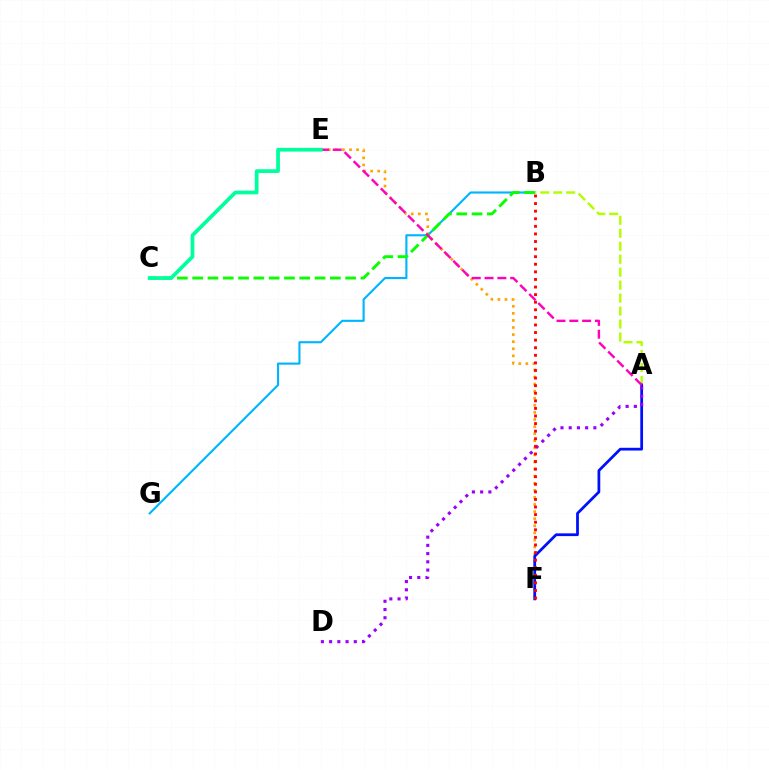{('B', 'G'): [{'color': '#00b5ff', 'line_style': 'solid', 'thickness': 1.53}], ('E', 'F'): [{'color': '#ffa500', 'line_style': 'dotted', 'thickness': 1.93}], ('A', 'B'): [{'color': '#b3ff00', 'line_style': 'dashed', 'thickness': 1.76}], ('B', 'C'): [{'color': '#08ff00', 'line_style': 'dashed', 'thickness': 2.08}], ('A', 'F'): [{'color': '#0010ff', 'line_style': 'solid', 'thickness': 1.98}], ('A', 'D'): [{'color': '#9b00ff', 'line_style': 'dotted', 'thickness': 2.23}], ('A', 'E'): [{'color': '#ff00bd', 'line_style': 'dashed', 'thickness': 1.74}], ('B', 'F'): [{'color': '#ff0000', 'line_style': 'dotted', 'thickness': 2.06}], ('C', 'E'): [{'color': '#00ff9d', 'line_style': 'solid', 'thickness': 2.68}]}